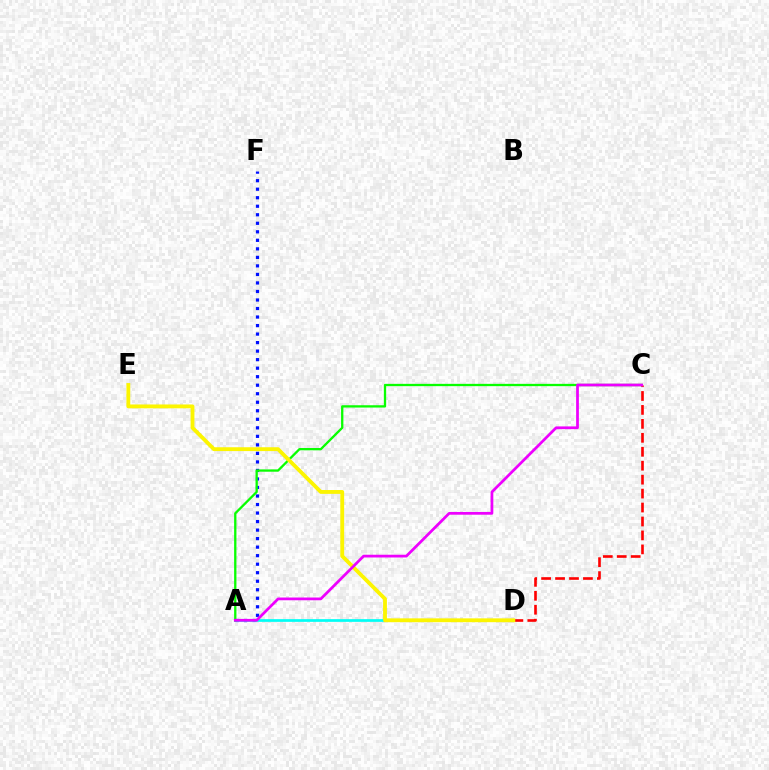{('A', 'F'): [{'color': '#0010ff', 'line_style': 'dotted', 'thickness': 2.32}], ('A', 'D'): [{'color': '#00fff6', 'line_style': 'solid', 'thickness': 1.95}], ('C', 'D'): [{'color': '#ff0000', 'line_style': 'dashed', 'thickness': 1.89}], ('A', 'C'): [{'color': '#08ff00', 'line_style': 'solid', 'thickness': 1.66}, {'color': '#ee00ff', 'line_style': 'solid', 'thickness': 1.98}], ('D', 'E'): [{'color': '#fcf500', 'line_style': 'solid', 'thickness': 2.77}]}